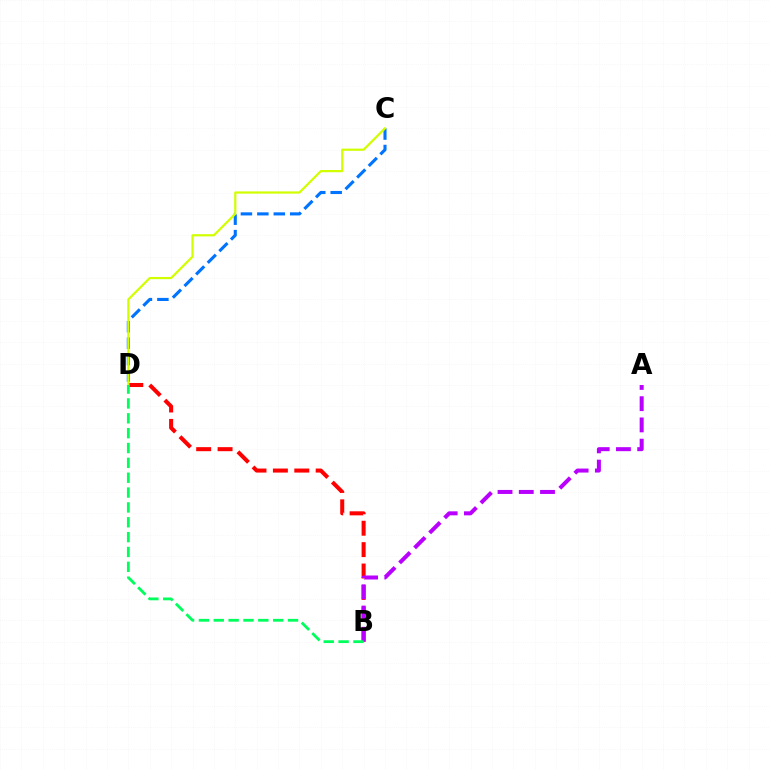{('B', 'D'): [{'color': '#ff0000', 'line_style': 'dashed', 'thickness': 2.91}, {'color': '#00ff5c', 'line_style': 'dashed', 'thickness': 2.02}], ('C', 'D'): [{'color': '#0074ff', 'line_style': 'dashed', 'thickness': 2.23}, {'color': '#d1ff00', 'line_style': 'solid', 'thickness': 1.59}], ('A', 'B'): [{'color': '#b900ff', 'line_style': 'dashed', 'thickness': 2.89}]}